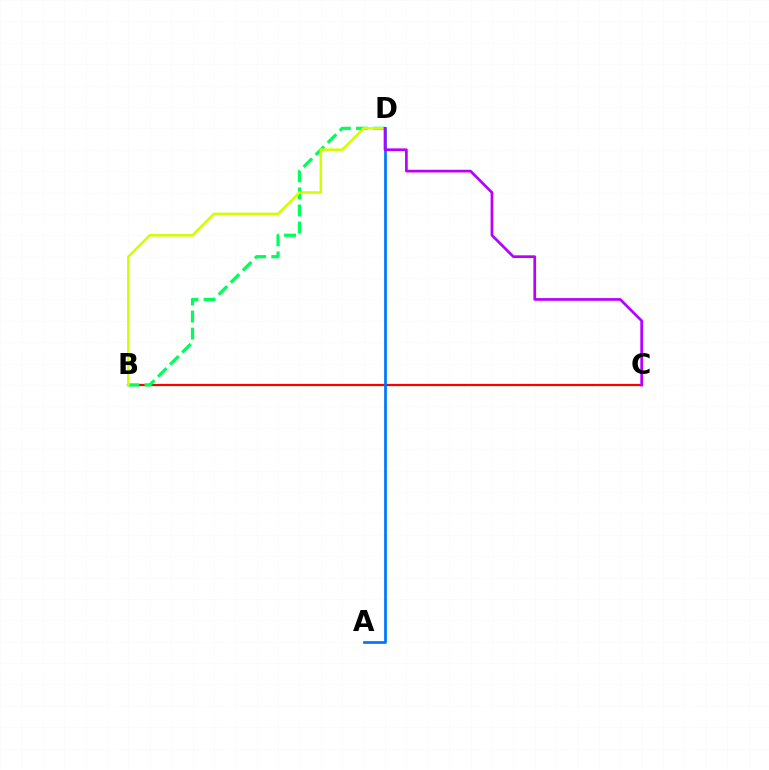{('B', 'C'): [{'color': '#ff0000', 'line_style': 'solid', 'thickness': 1.61}], ('A', 'D'): [{'color': '#0074ff', 'line_style': 'solid', 'thickness': 1.95}], ('B', 'D'): [{'color': '#00ff5c', 'line_style': 'dashed', 'thickness': 2.32}, {'color': '#d1ff00', 'line_style': 'solid', 'thickness': 1.81}], ('C', 'D'): [{'color': '#b900ff', 'line_style': 'solid', 'thickness': 1.95}]}